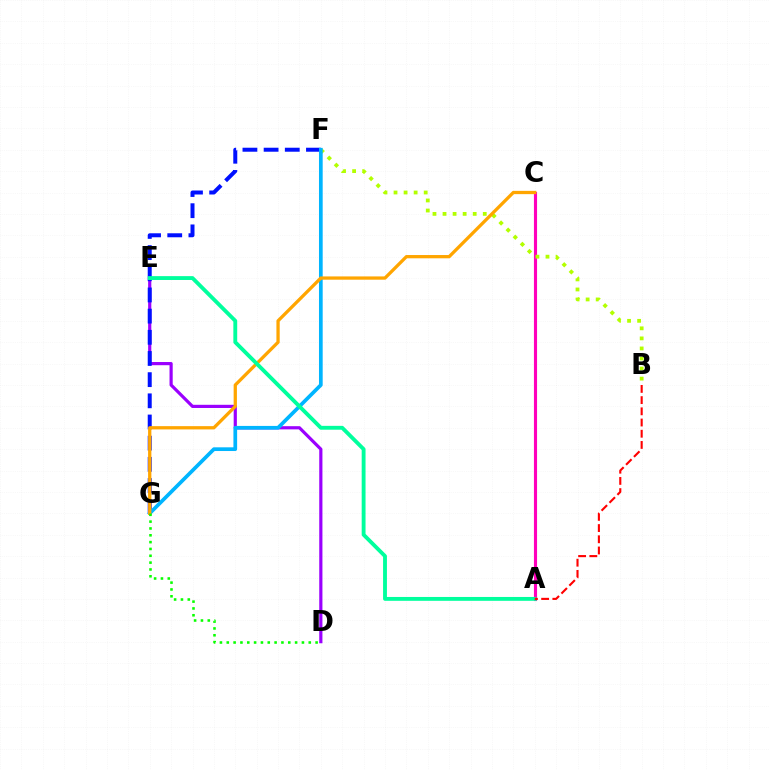{('D', 'E'): [{'color': '#9b00ff', 'line_style': 'solid', 'thickness': 2.29}], ('A', 'C'): [{'color': '#ff00bd', 'line_style': 'solid', 'thickness': 2.25}], ('F', 'G'): [{'color': '#0010ff', 'line_style': 'dashed', 'thickness': 2.88}, {'color': '#00b5ff', 'line_style': 'solid', 'thickness': 2.67}], ('B', 'F'): [{'color': '#b3ff00', 'line_style': 'dotted', 'thickness': 2.73}], ('C', 'G'): [{'color': '#ffa500', 'line_style': 'solid', 'thickness': 2.36}], ('D', 'G'): [{'color': '#08ff00', 'line_style': 'dotted', 'thickness': 1.86}], ('A', 'E'): [{'color': '#00ff9d', 'line_style': 'solid', 'thickness': 2.78}], ('A', 'B'): [{'color': '#ff0000', 'line_style': 'dashed', 'thickness': 1.52}]}